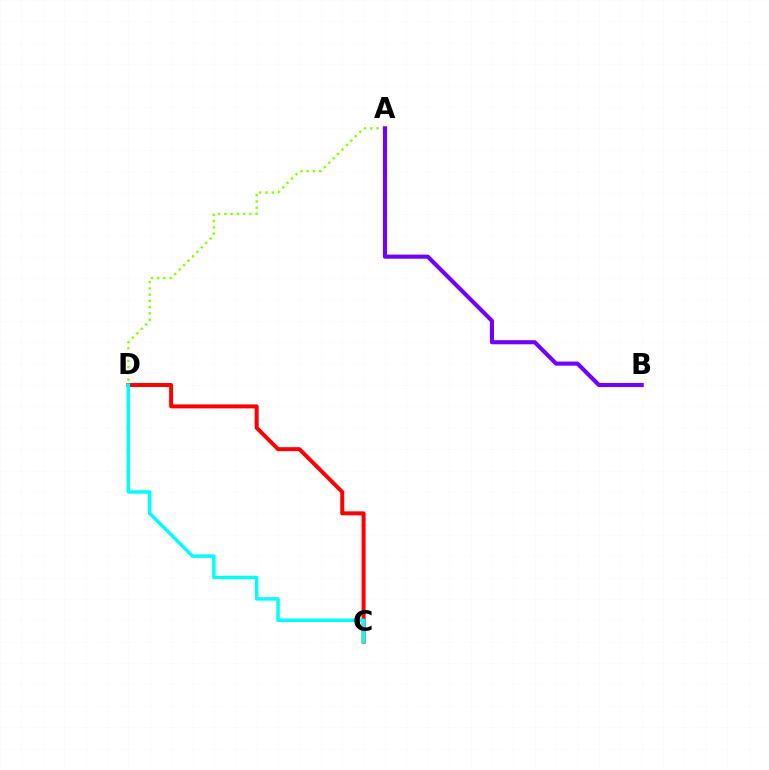{('C', 'D'): [{'color': '#ff0000', 'line_style': 'solid', 'thickness': 2.87}, {'color': '#00fff6', 'line_style': 'solid', 'thickness': 2.51}], ('A', 'D'): [{'color': '#84ff00', 'line_style': 'dotted', 'thickness': 1.7}], ('A', 'B'): [{'color': '#7200ff', 'line_style': 'solid', 'thickness': 2.96}]}